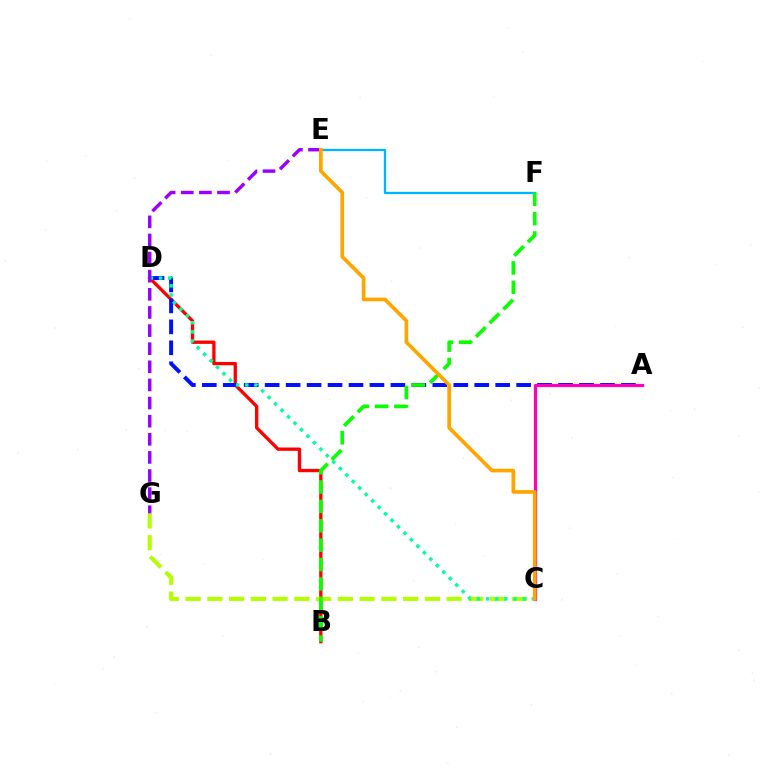{('E', 'F'): [{'color': '#00b5ff', 'line_style': 'solid', 'thickness': 1.65}], ('B', 'D'): [{'color': '#ff0000', 'line_style': 'solid', 'thickness': 2.39}], ('C', 'G'): [{'color': '#b3ff00', 'line_style': 'dashed', 'thickness': 2.96}], ('A', 'D'): [{'color': '#0010ff', 'line_style': 'dashed', 'thickness': 2.85}], ('C', 'D'): [{'color': '#00ff9d', 'line_style': 'dotted', 'thickness': 2.49}], ('B', 'F'): [{'color': '#08ff00', 'line_style': 'dashed', 'thickness': 2.63}], ('E', 'G'): [{'color': '#9b00ff', 'line_style': 'dashed', 'thickness': 2.46}], ('A', 'C'): [{'color': '#ff00bd', 'line_style': 'solid', 'thickness': 2.31}], ('C', 'E'): [{'color': '#ffa500', 'line_style': 'solid', 'thickness': 2.65}]}